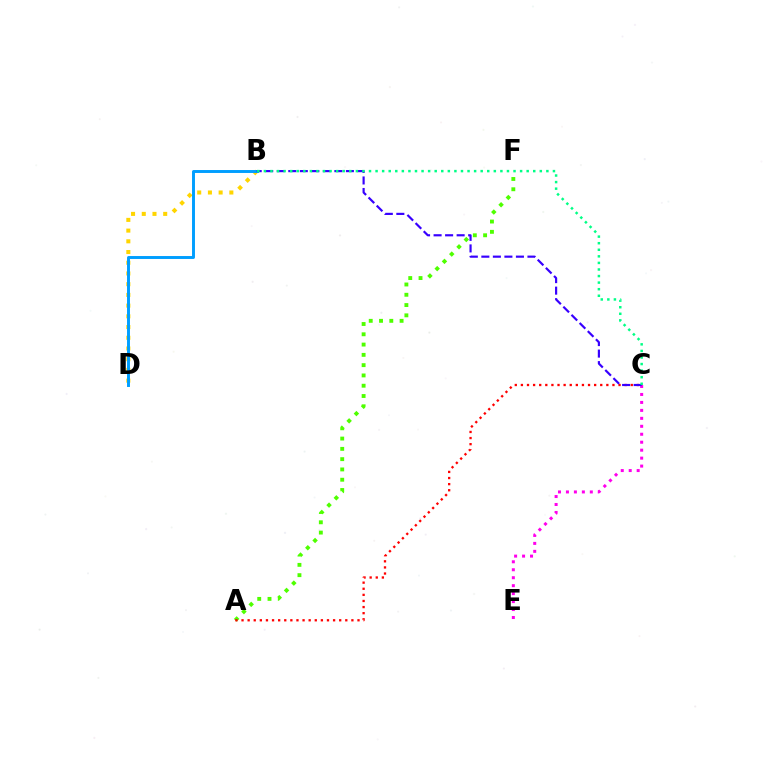{('C', 'E'): [{'color': '#ff00ed', 'line_style': 'dotted', 'thickness': 2.16}], ('B', 'D'): [{'color': '#ffd500', 'line_style': 'dotted', 'thickness': 2.91}, {'color': '#009eff', 'line_style': 'solid', 'thickness': 2.11}], ('A', 'F'): [{'color': '#4fff00', 'line_style': 'dotted', 'thickness': 2.79}], ('A', 'C'): [{'color': '#ff0000', 'line_style': 'dotted', 'thickness': 1.66}], ('B', 'C'): [{'color': '#3700ff', 'line_style': 'dashed', 'thickness': 1.57}, {'color': '#00ff86', 'line_style': 'dotted', 'thickness': 1.78}]}